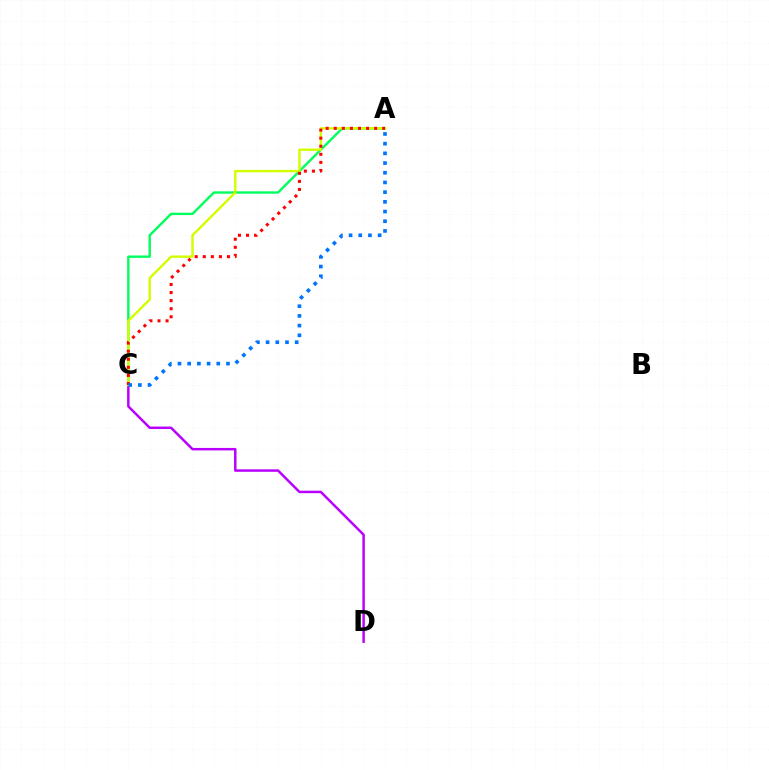{('A', 'C'): [{'color': '#00ff5c', 'line_style': 'solid', 'thickness': 1.72}, {'color': '#d1ff00', 'line_style': 'solid', 'thickness': 1.74}, {'color': '#ff0000', 'line_style': 'dotted', 'thickness': 2.19}, {'color': '#0074ff', 'line_style': 'dotted', 'thickness': 2.63}], ('C', 'D'): [{'color': '#b900ff', 'line_style': 'solid', 'thickness': 1.78}]}